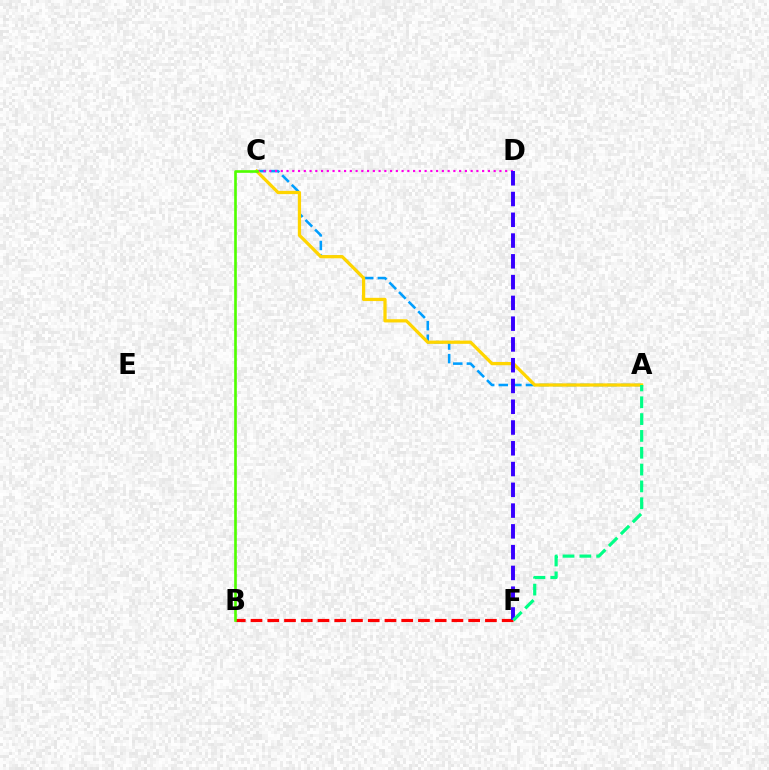{('A', 'C'): [{'color': '#009eff', 'line_style': 'dashed', 'thickness': 1.85}, {'color': '#ffd500', 'line_style': 'solid', 'thickness': 2.33}], ('C', 'D'): [{'color': '#ff00ed', 'line_style': 'dotted', 'thickness': 1.56}], ('B', 'F'): [{'color': '#ff0000', 'line_style': 'dashed', 'thickness': 2.27}], ('B', 'C'): [{'color': '#4fff00', 'line_style': 'solid', 'thickness': 1.9}], ('D', 'F'): [{'color': '#3700ff', 'line_style': 'dashed', 'thickness': 2.82}], ('A', 'F'): [{'color': '#00ff86', 'line_style': 'dashed', 'thickness': 2.29}]}